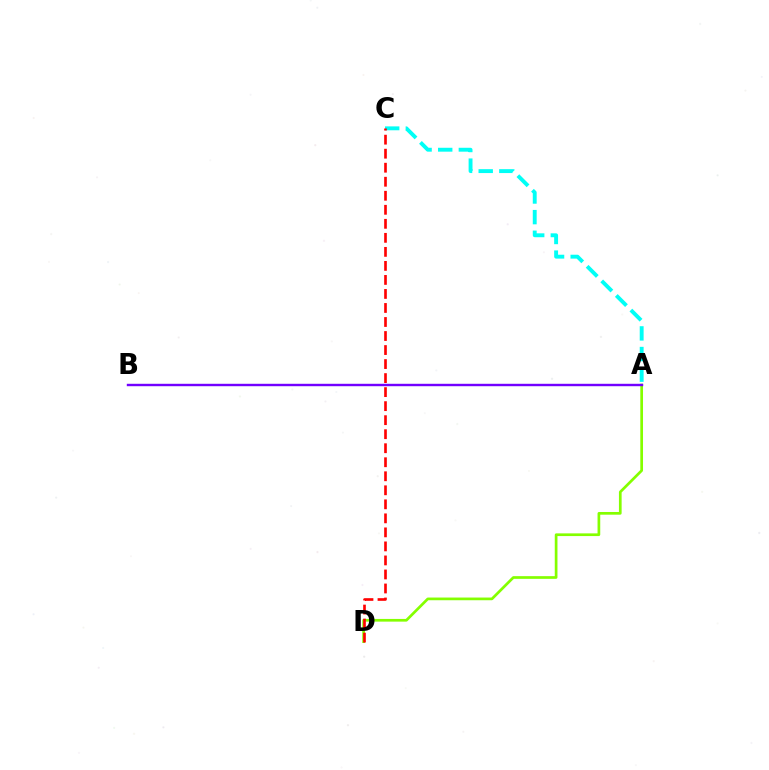{('A', 'C'): [{'color': '#00fff6', 'line_style': 'dashed', 'thickness': 2.8}], ('A', 'D'): [{'color': '#84ff00', 'line_style': 'solid', 'thickness': 1.94}], ('C', 'D'): [{'color': '#ff0000', 'line_style': 'dashed', 'thickness': 1.91}], ('A', 'B'): [{'color': '#7200ff', 'line_style': 'solid', 'thickness': 1.74}]}